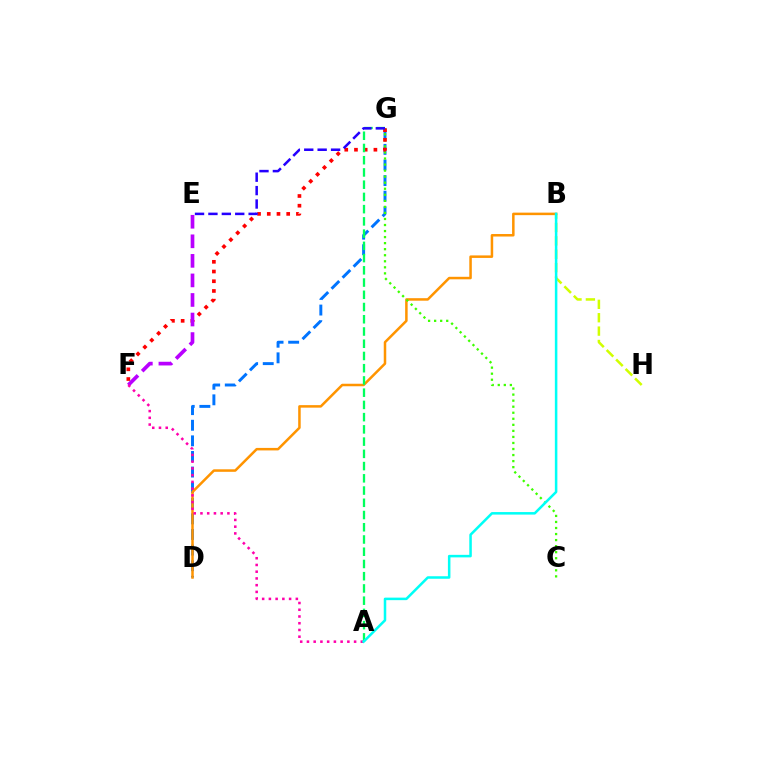{('D', 'G'): [{'color': '#0074ff', 'line_style': 'dashed', 'thickness': 2.12}], ('B', 'D'): [{'color': '#ff9400', 'line_style': 'solid', 'thickness': 1.81}], ('C', 'G'): [{'color': '#3dff00', 'line_style': 'dotted', 'thickness': 1.64}], ('F', 'G'): [{'color': '#ff0000', 'line_style': 'dotted', 'thickness': 2.64}], ('E', 'F'): [{'color': '#b900ff', 'line_style': 'dashed', 'thickness': 2.66}], ('B', 'H'): [{'color': '#d1ff00', 'line_style': 'dashed', 'thickness': 1.82}], ('A', 'F'): [{'color': '#ff00ac', 'line_style': 'dotted', 'thickness': 1.83}], ('A', 'G'): [{'color': '#00ff5c', 'line_style': 'dashed', 'thickness': 1.66}], ('A', 'B'): [{'color': '#00fff6', 'line_style': 'solid', 'thickness': 1.82}], ('E', 'G'): [{'color': '#2500ff', 'line_style': 'dashed', 'thickness': 1.82}]}